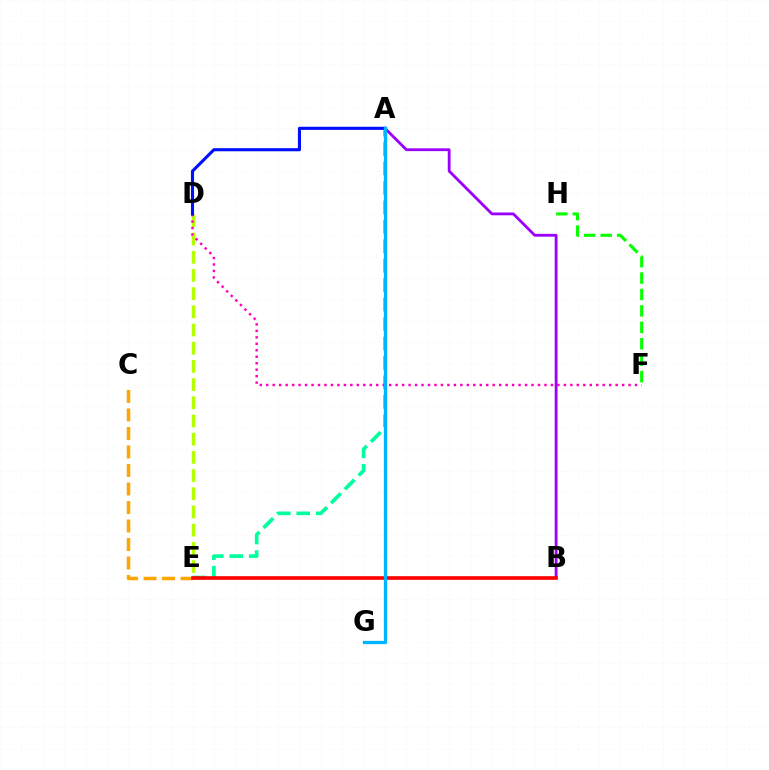{('F', 'H'): [{'color': '#08ff00', 'line_style': 'dashed', 'thickness': 2.23}], ('D', 'E'): [{'color': '#b3ff00', 'line_style': 'dashed', 'thickness': 2.47}], ('A', 'B'): [{'color': '#9b00ff', 'line_style': 'solid', 'thickness': 2.02}], ('A', 'E'): [{'color': '#00ff9d', 'line_style': 'dashed', 'thickness': 2.64}], ('C', 'E'): [{'color': '#ffa500', 'line_style': 'dashed', 'thickness': 2.51}], ('D', 'F'): [{'color': '#ff00bd', 'line_style': 'dotted', 'thickness': 1.76}], ('B', 'E'): [{'color': '#ff0000', 'line_style': 'solid', 'thickness': 2.62}], ('A', 'D'): [{'color': '#0010ff', 'line_style': 'solid', 'thickness': 2.23}], ('A', 'G'): [{'color': '#00b5ff', 'line_style': 'solid', 'thickness': 2.37}]}